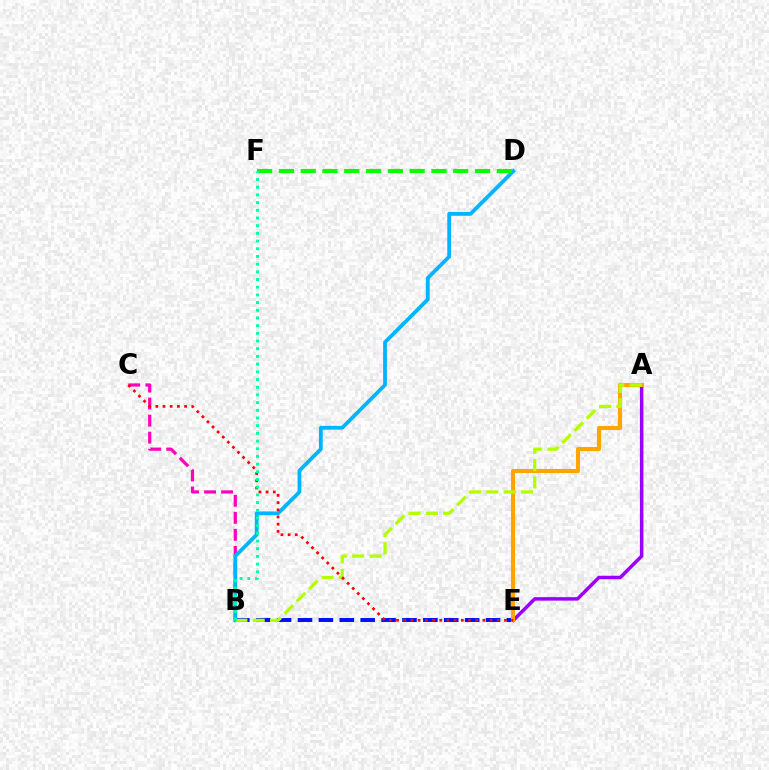{('B', 'C'): [{'color': '#ff00bd', 'line_style': 'dashed', 'thickness': 2.31}], ('B', 'D'): [{'color': '#00b5ff', 'line_style': 'solid', 'thickness': 2.73}], ('A', 'E'): [{'color': '#9b00ff', 'line_style': 'solid', 'thickness': 2.52}, {'color': '#ffa500', 'line_style': 'solid', 'thickness': 2.96}], ('B', 'E'): [{'color': '#0010ff', 'line_style': 'dashed', 'thickness': 2.84}], ('A', 'B'): [{'color': '#b3ff00', 'line_style': 'dashed', 'thickness': 2.35}], ('C', 'E'): [{'color': '#ff0000', 'line_style': 'dotted', 'thickness': 1.95}], ('D', 'F'): [{'color': '#08ff00', 'line_style': 'dashed', 'thickness': 2.96}], ('B', 'F'): [{'color': '#00ff9d', 'line_style': 'dotted', 'thickness': 2.09}]}